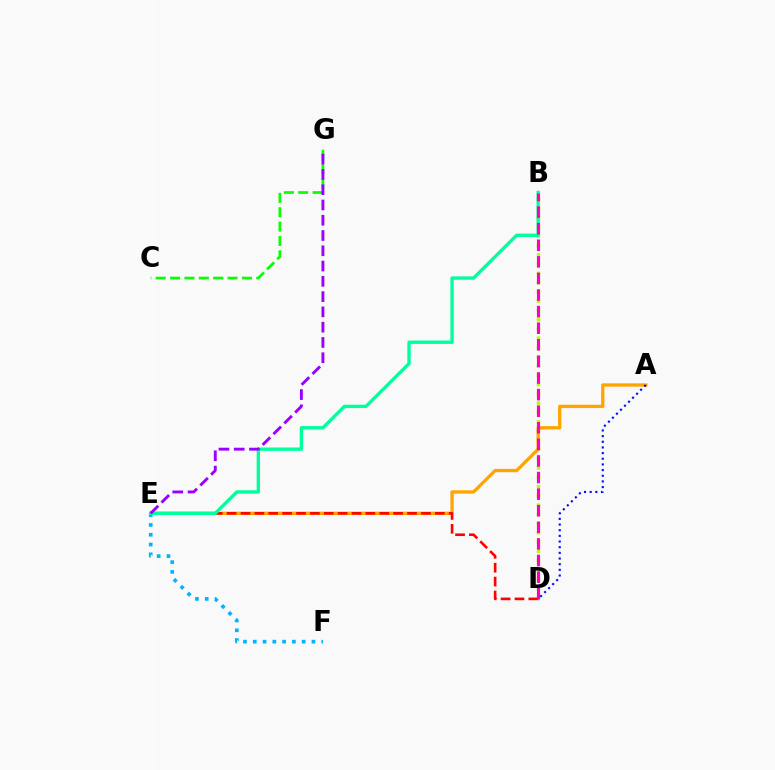{('B', 'D'): [{'color': '#b3ff00', 'line_style': 'dotted', 'thickness': 2.52}, {'color': '#ff00bd', 'line_style': 'dashed', 'thickness': 2.25}], ('A', 'E'): [{'color': '#ffa500', 'line_style': 'solid', 'thickness': 2.39}], ('A', 'D'): [{'color': '#0010ff', 'line_style': 'dotted', 'thickness': 1.54}], ('E', 'F'): [{'color': '#00b5ff', 'line_style': 'dotted', 'thickness': 2.66}], ('C', 'G'): [{'color': '#08ff00', 'line_style': 'dashed', 'thickness': 1.95}], ('D', 'E'): [{'color': '#ff0000', 'line_style': 'dashed', 'thickness': 1.89}], ('B', 'E'): [{'color': '#00ff9d', 'line_style': 'solid', 'thickness': 2.42}], ('E', 'G'): [{'color': '#9b00ff', 'line_style': 'dashed', 'thickness': 2.08}]}